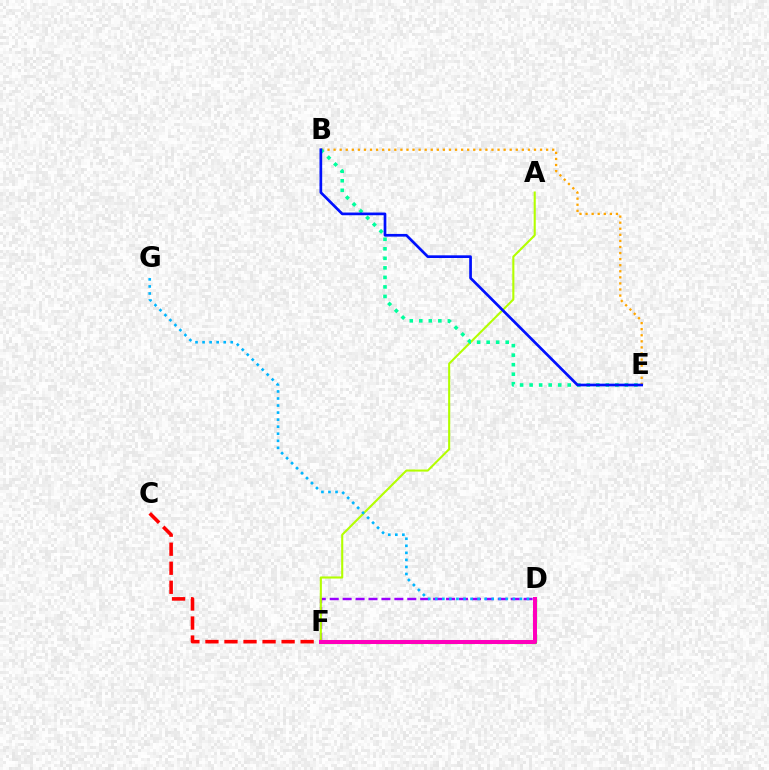{('D', 'F'): [{'color': '#9b00ff', 'line_style': 'dashed', 'thickness': 1.76}, {'color': '#08ff00', 'line_style': 'dashed', 'thickness': 2.35}, {'color': '#ff00bd', 'line_style': 'solid', 'thickness': 2.89}], ('B', 'E'): [{'color': '#ffa500', 'line_style': 'dotted', 'thickness': 1.65}, {'color': '#00ff9d', 'line_style': 'dotted', 'thickness': 2.59}, {'color': '#0010ff', 'line_style': 'solid', 'thickness': 1.94}], ('A', 'F'): [{'color': '#b3ff00', 'line_style': 'solid', 'thickness': 1.51}], ('C', 'F'): [{'color': '#ff0000', 'line_style': 'dashed', 'thickness': 2.59}], ('D', 'G'): [{'color': '#00b5ff', 'line_style': 'dotted', 'thickness': 1.91}]}